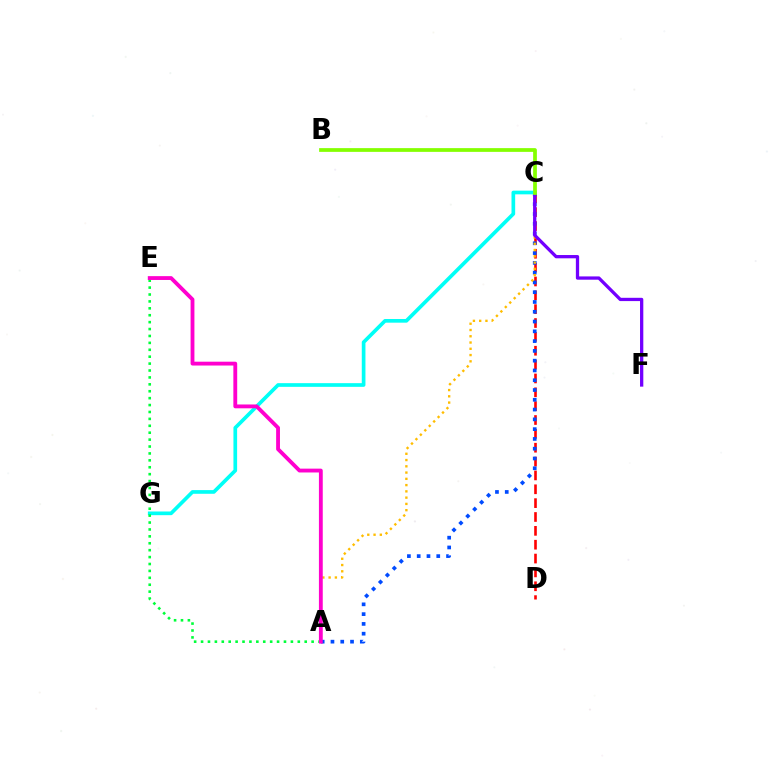{('C', 'D'): [{'color': '#ff0000', 'line_style': 'dashed', 'thickness': 1.88}], ('A', 'C'): [{'color': '#004bff', 'line_style': 'dotted', 'thickness': 2.66}, {'color': '#ffbd00', 'line_style': 'dotted', 'thickness': 1.7}], ('C', 'F'): [{'color': '#7200ff', 'line_style': 'solid', 'thickness': 2.36}], ('C', 'G'): [{'color': '#00fff6', 'line_style': 'solid', 'thickness': 2.65}], ('A', 'E'): [{'color': '#00ff39', 'line_style': 'dotted', 'thickness': 1.88}, {'color': '#ff00cf', 'line_style': 'solid', 'thickness': 2.76}], ('B', 'C'): [{'color': '#84ff00', 'line_style': 'solid', 'thickness': 2.69}]}